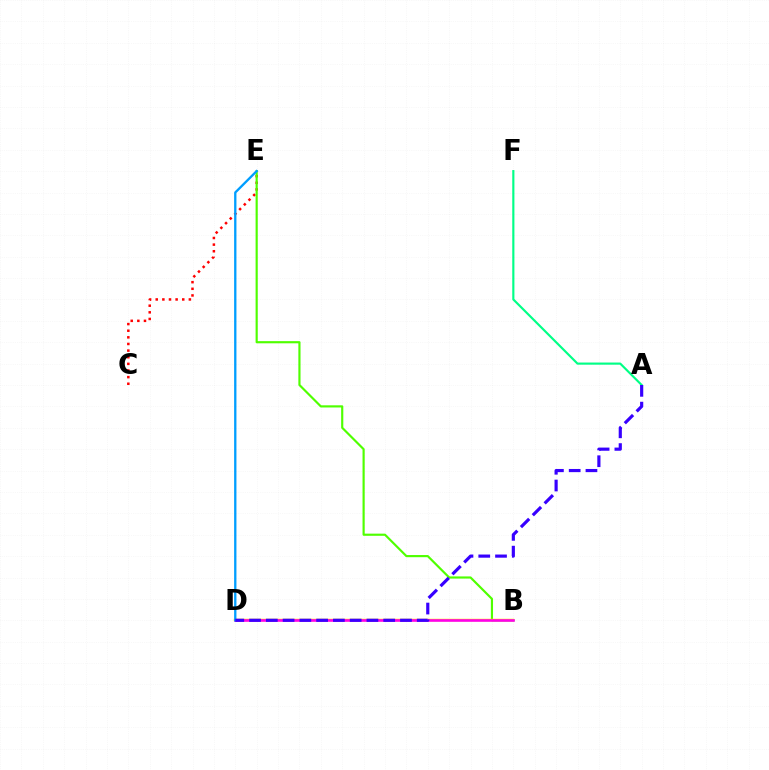{('C', 'E'): [{'color': '#ff0000', 'line_style': 'dotted', 'thickness': 1.8}], ('B', 'E'): [{'color': '#4fff00', 'line_style': 'solid', 'thickness': 1.56}], ('B', 'D'): [{'color': '#ffd500', 'line_style': 'solid', 'thickness': 1.77}, {'color': '#ff00ed', 'line_style': 'solid', 'thickness': 1.86}], ('A', 'F'): [{'color': '#00ff86', 'line_style': 'solid', 'thickness': 1.55}], ('D', 'E'): [{'color': '#009eff', 'line_style': 'solid', 'thickness': 1.67}], ('A', 'D'): [{'color': '#3700ff', 'line_style': 'dashed', 'thickness': 2.28}]}